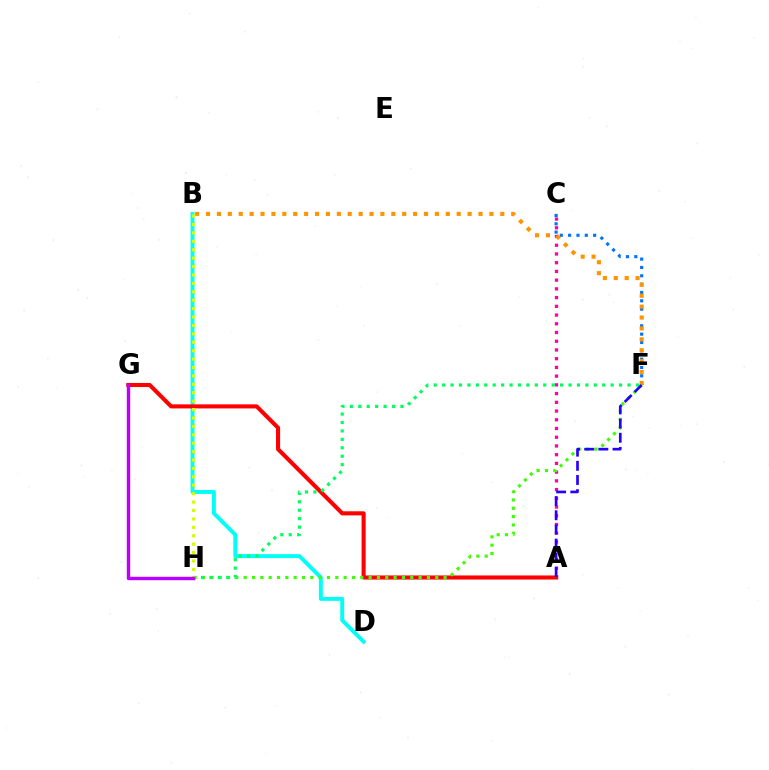{('B', 'D'): [{'color': '#00fff6', 'line_style': 'solid', 'thickness': 2.83}], ('A', 'C'): [{'color': '#ff00ac', 'line_style': 'dotted', 'thickness': 2.37}], ('A', 'G'): [{'color': '#ff0000', 'line_style': 'solid', 'thickness': 2.94}], ('F', 'H'): [{'color': '#3dff00', 'line_style': 'dotted', 'thickness': 2.26}, {'color': '#00ff5c', 'line_style': 'dotted', 'thickness': 2.29}], ('B', 'H'): [{'color': '#d1ff00', 'line_style': 'dotted', 'thickness': 2.29}], ('C', 'F'): [{'color': '#0074ff', 'line_style': 'dotted', 'thickness': 2.26}], ('G', 'H'): [{'color': '#b900ff', 'line_style': 'solid', 'thickness': 2.46}], ('B', 'F'): [{'color': '#ff9400', 'line_style': 'dotted', 'thickness': 2.96}], ('A', 'F'): [{'color': '#2500ff', 'line_style': 'dashed', 'thickness': 1.92}]}